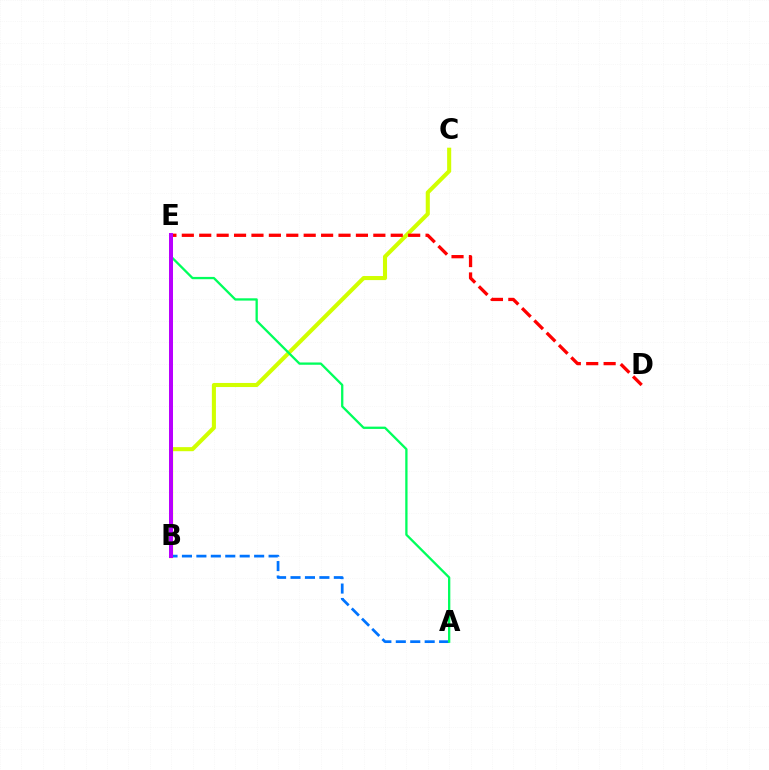{('B', 'C'): [{'color': '#d1ff00', 'line_style': 'solid', 'thickness': 2.93}], ('D', 'E'): [{'color': '#ff0000', 'line_style': 'dashed', 'thickness': 2.37}], ('A', 'B'): [{'color': '#0074ff', 'line_style': 'dashed', 'thickness': 1.96}], ('A', 'E'): [{'color': '#00ff5c', 'line_style': 'solid', 'thickness': 1.65}], ('B', 'E'): [{'color': '#b900ff', 'line_style': 'solid', 'thickness': 2.87}]}